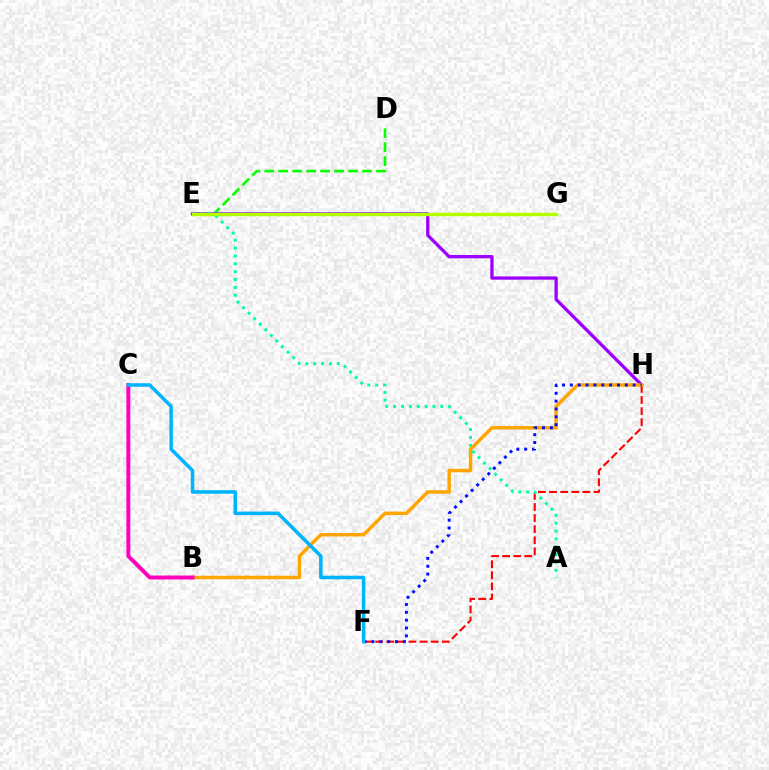{('D', 'E'): [{'color': '#08ff00', 'line_style': 'dashed', 'thickness': 1.9}], ('E', 'H'): [{'color': '#9b00ff', 'line_style': 'solid', 'thickness': 2.36}], ('F', 'H'): [{'color': '#ff0000', 'line_style': 'dashed', 'thickness': 1.51}, {'color': '#0010ff', 'line_style': 'dotted', 'thickness': 2.13}], ('B', 'H'): [{'color': '#ffa500', 'line_style': 'solid', 'thickness': 2.5}], ('A', 'E'): [{'color': '#00ff9d', 'line_style': 'dotted', 'thickness': 2.14}], ('E', 'G'): [{'color': '#b3ff00', 'line_style': 'solid', 'thickness': 2.46}], ('B', 'C'): [{'color': '#ff00bd', 'line_style': 'solid', 'thickness': 2.84}], ('C', 'F'): [{'color': '#00b5ff', 'line_style': 'solid', 'thickness': 2.54}]}